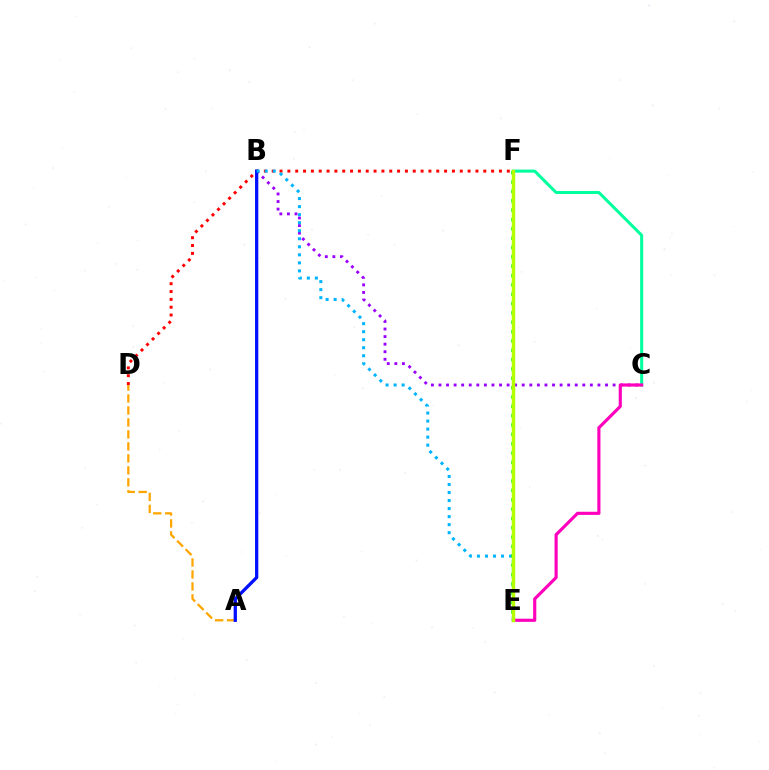{('A', 'D'): [{'color': '#ffa500', 'line_style': 'dashed', 'thickness': 1.63}], ('C', 'F'): [{'color': '#00ff9d', 'line_style': 'solid', 'thickness': 2.18}], ('B', 'C'): [{'color': '#9b00ff', 'line_style': 'dotted', 'thickness': 2.06}], ('C', 'E'): [{'color': '#ff00bd', 'line_style': 'solid', 'thickness': 2.26}], ('D', 'F'): [{'color': '#ff0000', 'line_style': 'dotted', 'thickness': 2.13}], ('A', 'B'): [{'color': '#0010ff', 'line_style': 'solid', 'thickness': 2.35}], ('B', 'E'): [{'color': '#00b5ff', 'line_style': 'dotted', 'thickness': 2.18}], ('E', 'F'): [{'color': '#08ff00', 'line_style': 'dotted', 'thickness': 2.54}, {'color': '#b3ff00', 'line_style': 'solid', 'thickness': 2.46}]}